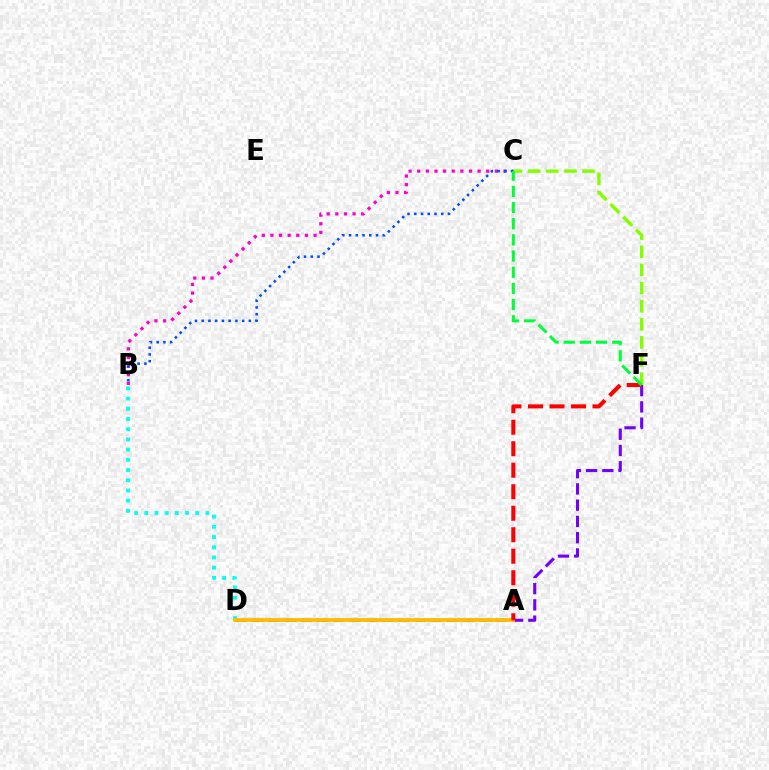{('B', 'C'): [{'color': '#ff00cf', 'line_style': 'dotted', 'thickness': 2.34}, {'color': '#004bff', 'line_style': 'dotted', 'thickness': 1.83}], ('C', 'F'): [{'color': '#84ff00', 'line_style': 'dashed', 'thickness': 2.46}, {'color': '#00ff39', 'line_style': 'dashed', 'thickness': 2.2}], ('D', 'F'): [{'color': '#7200ff', 'line_style': 'dashed', 'thickness': 2.21}], ('B', 'D'): [{'color': '#00fff6', 'line_style': 'dotted', 'thickness': 2.77}], ('A', 'D'): [{'color': '#ffbd00', 'line_style': 'solid', 'thickness': 2.72}], ('A', 'F'): [{'color': '#ff0000', 'line_style': 'dashed', 'thickness': 2.92}]}